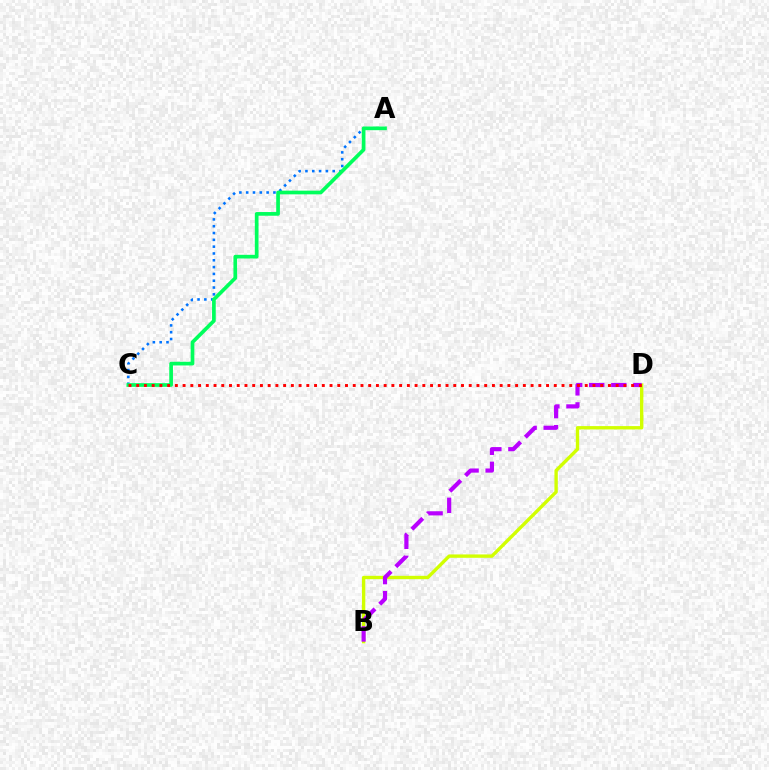{('A', 'C'): [{'color': '#0074ff', 'line_style': 'dotted', 'thickness': 1.85}, {'color': '#00ff5c', 'line_style': 'solid', 'thickness': 2.66}], ('B', 'D'): [{'color': '#d1ff00', 'line_style': 'solid', 'thickness': 2.42}, {'color': '#b900ff', 'line_style': 'dashed', 'thickness': 3.0}], ('C', 'D'): [{'color': '#ff0000', 'line_style': 'dotted', 'thickness': 2.1}]}